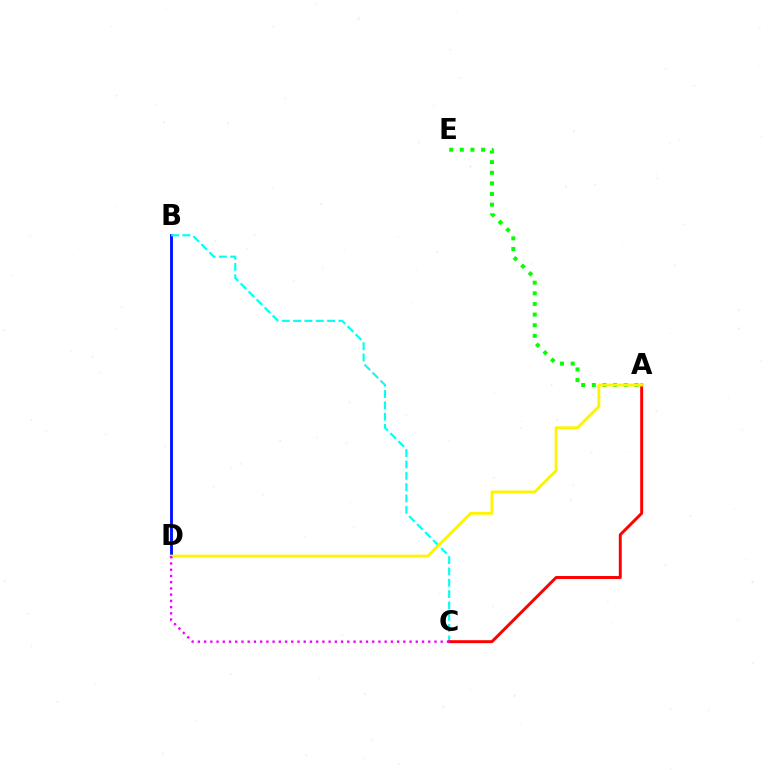{('B', 'D'): [{'color': '#0010ff', 'line_style': 'solid', 'thickness': 2.06}], ('A', 'E'): [{'color': '#08ff00', 'line_style': 'dotted', 'thickness': 2.89}], ('B', 'C'): [{'color': '#00fff6', 'line_style': 'dashed', 'thickness': 1.54}], ('A', 'C'): [{'color': '#ff0000', 'line_style': 'solid', 'thickness': 2.12}], ('A', 'D'): [{'color': '#fcf500', 'line_style': 'solid', 'thickness': 2.06}], ('C', 'D'): [{'color': '#ee00ff', 'line_style': 'dotted', 'thickness': 1.69}]}